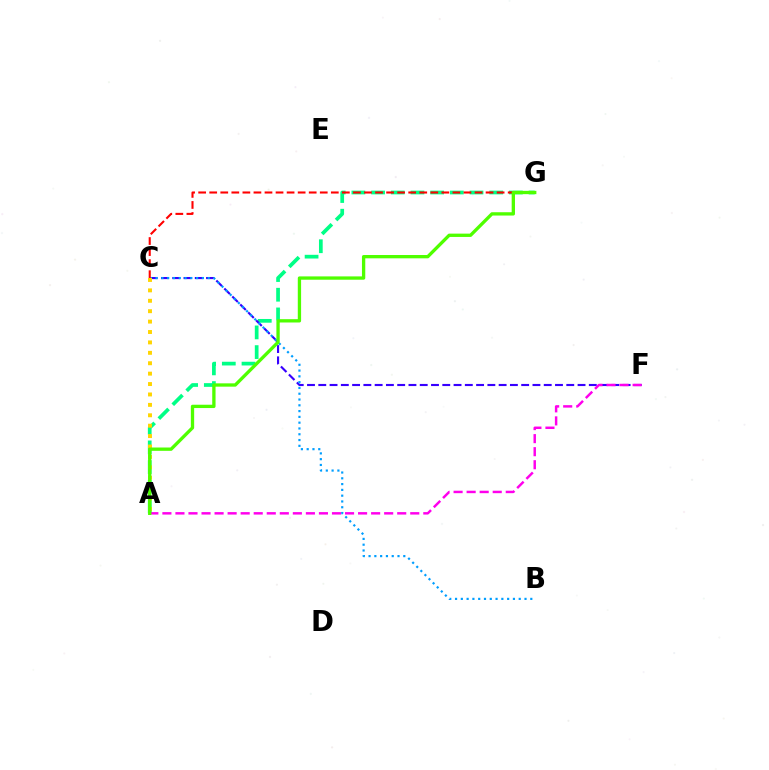{('A', 'G'): [{'color': '#00ff86', 'line_style': 'dashed', 'thickness': 2.67}, {'color': '#4fff00', 'line_style': 'solid', 'thickness': 2.39}], ('C', 'F'): [{'color': '#3700ff', 'line_style': 'dashed', 'thickness': 1.53}], ('B', 'C'): [{'color': '#009eff', 'line_style': 'dotted', 'thickness': 1.57}], ('C', 'G'): [{'color': '#ff0000', 'line_style': 'dashed', 'thickness': 1.5}], ('A', 'F'): [{'color': '#ff00ed', 'line_style': 'dashed', 'thickness': 1.77}], ('A', 'C'): [{'color': '#ffd500', 'line_style': 'dotted', 'thickness': 2.83}]}